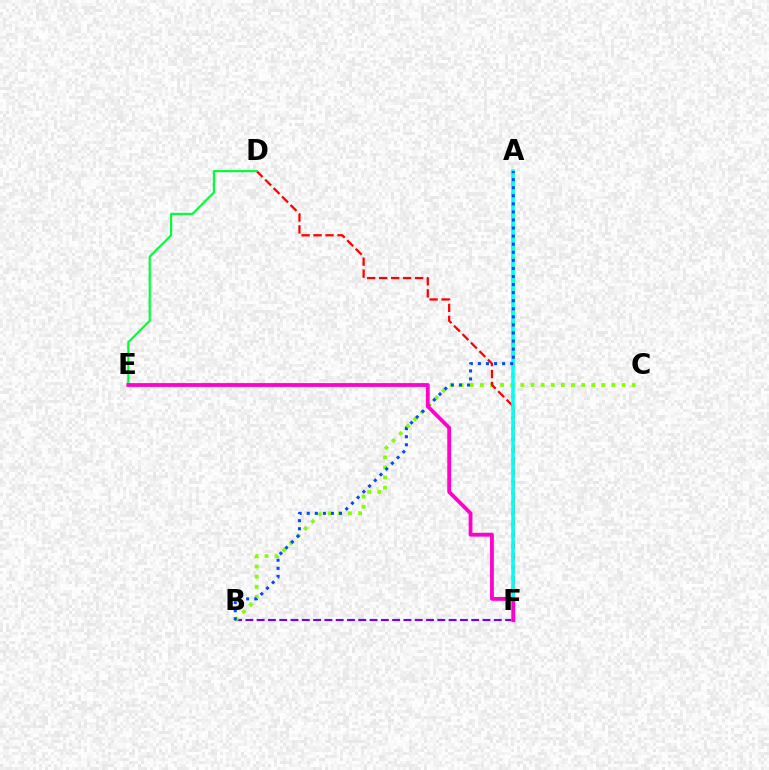{('B', 'F'): [{'color': '#7200ff', 'line_style': 'dashed', 'thickness': 1.53}], ('A', 'F'): [{'color': '#ffbd00', 'line_style': 'dotted', 'thickness': 2.89}, {'color': '#00fff6', 'line_style': 'solid', 'thickness': 2.55}], ('B', 'C'): [{'color': '#84ff00', 'line_style': 'dotted', 'thickness': 2.75}], ('D', 'F'): [{'color': '#ff0000', 'line_style': 'dashed', 'thickness': 1.63}], ('A', 'B'): [{'color': '#004bff', 'line_style': 'dotted', 'thickness': 2.19}], ('D', 'E'): [{'color': '#00ff39', 'line_style': 'solid', 'thickness': 1.55}], ('E', 'F'): [{'color': '#ff00cf', 'line_style': 'solid', 'thickness': 2.74}]}